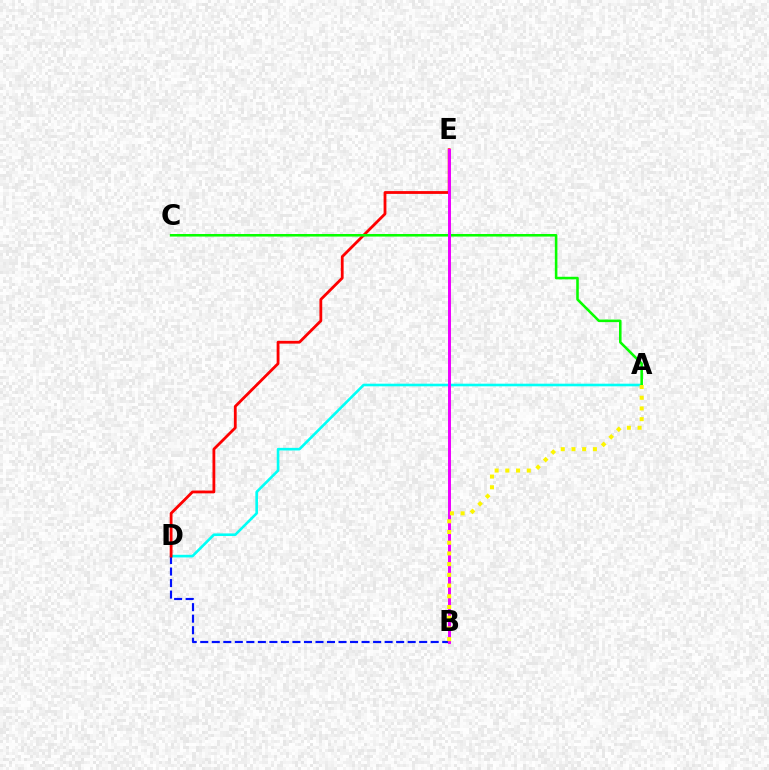{('A', 'D'): [{'color': '#00fff6', 'line_style': 'solid', 'thickness': 1.89}], ('B', 'D'): [{'color': '#0010ff', 'line_style': 'dashed', 'thickness': 1.57}], ('D', 'E'): [{'color': '#ff0000', 'line_style': 'solid', 'thickness': 2.02}], ('A', 'C'): [{'color': '#08ff00', 'line_style': 'solid', 'thickness': 1.85}], ('B', 'E'): [{'color': '#ee00ff', 'line_style': 'solid', 'thickness': 2.13}], ('A', 'B'): [{'color': '#fcf500', 'line_style': 'dotted', 'thickness': 2.91}]}